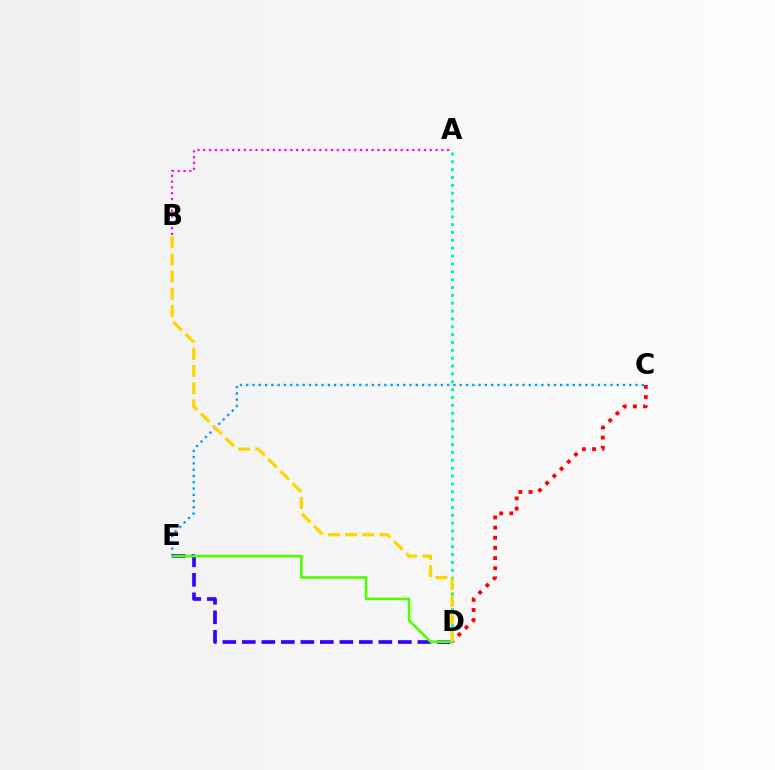{('C', 'E'): [{'color': '#009eff', 'line_style': 'dotted', 'thickness': 1.71}], ('D', 'E'): [{'color': '#3700ff', 'line_style': 'dashed', 'thickness': 2.65}, {'color': '#4fff00', 'line_style': 'solid', 'thickness': 1.89}], ('C', 'D'): [{'color': '#ff0000', 'line_style': 'dotted', 'thickness': 2.76}], ('A', 'B'): [{'color': '#ff00ed', 'line_style': 'dotted', 'thickness': 1.58}], ('A', 'D'): [{'color': '#00ff86', 'line_style': 'dotted', 'thickness': 2.13}], ('B', 'D'): [{'color': '#ffd500', 'line_style': 'dashed', 'thickness': 2.34}]}